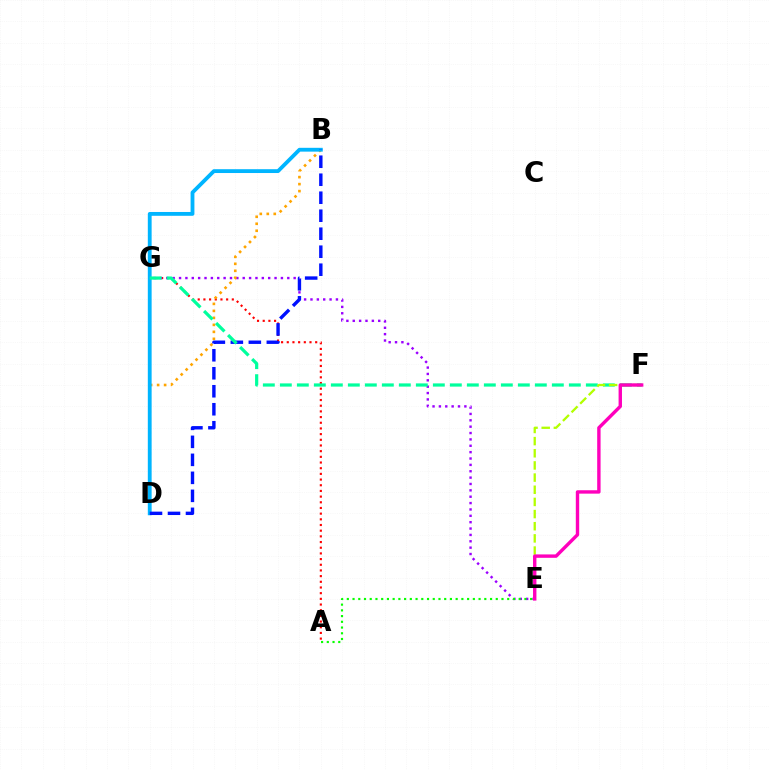{('A', 'G'): [{'color': '#ff0000', 'line_style': 'dotted', 'thickness': 1.54}], ('E', 'G'): [{'color': '#9b00ff', 'line_style': 'dotted', 'thickness': 1.73}], ('B', 'D'): [{'color': '#ffa500', 'line_style': 'dotted', 'thickness': 1.9}, {'color': '#00b5ff', 'line_style': 'solid', 'thickness': 2.75}, {'color': '#0010ff', 'line_style': 'dashed', 'thickness': 2.44}], ('F', 'G'): [{'color': '#00ff9d', 'line_style': 'dashed', 'thickness': 2.31}], ('E', 'F'): [{'color': '#b3ff00', 'line_style': 'dashed', 'thickness': 1.65}, {'color': '#ff00bd', 'line_style': 'solid', 'thickness': 2.44}], ('A', 'E'): [{'color': '#08ff00', 'line_style': 'dotted', 'thickness': 1.56}]}